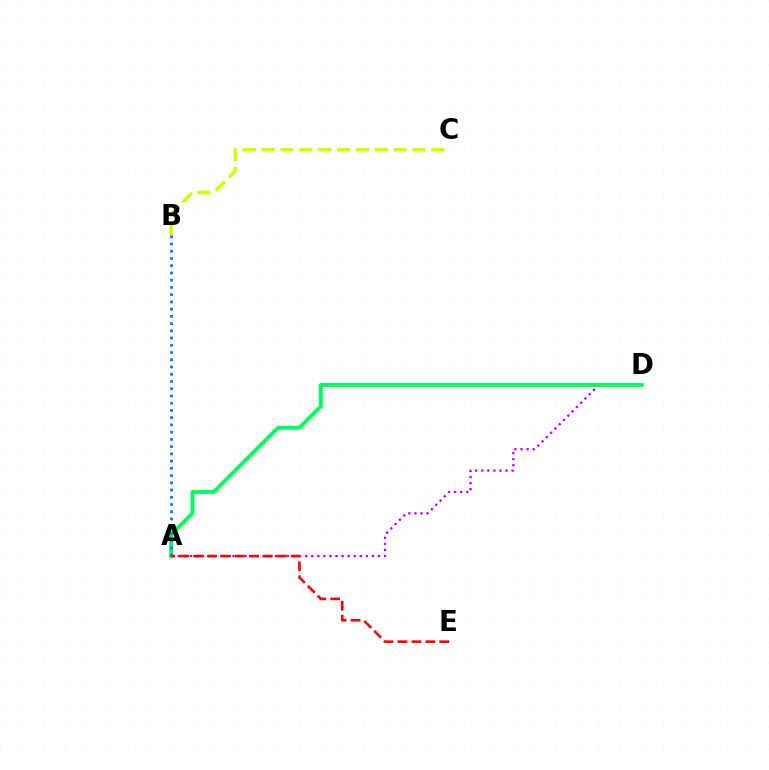{('B', 'C'): [{'color': '#d1ff00', 'line_style': 'dashed', 'thickness': 2.56}], ('A', 'D'): [{'color': '#b900ff', 'line_style': 'dotted', 'thickness': 1.65}, {'color': '#00ff5c', 'line_style': 'solid', 'thickness': 2.81}], ('A', 'B'): [{'color': '#0074ff', 'line_style': 'dotted', 'thickness': 1.97}], ('A', 'E'): [{'color': '#ff0000', 'line_style': 'dashed', 'thickness': 1.89}]}